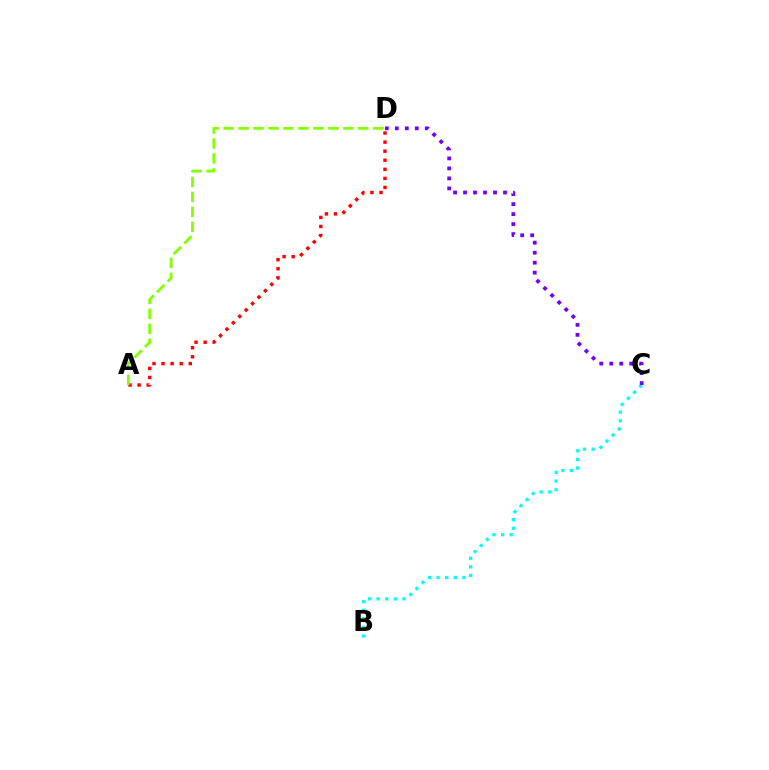{('B', 'C'): [{'color': '#00fff6', 'line_style': 'dotted', 'thickness': 2.34}], ('A', 'D'): [{'color': '#ff0000', 'line_style': 'dotted', 'thickness': 2.46}, {'color': '#84ff00', 'line_style': 'dashed', 'thickness': 2.03}], ('C', 'D'): [{'color': '#7200ff', 'line_style': 'dotted', 'thickness': 2.71}]}